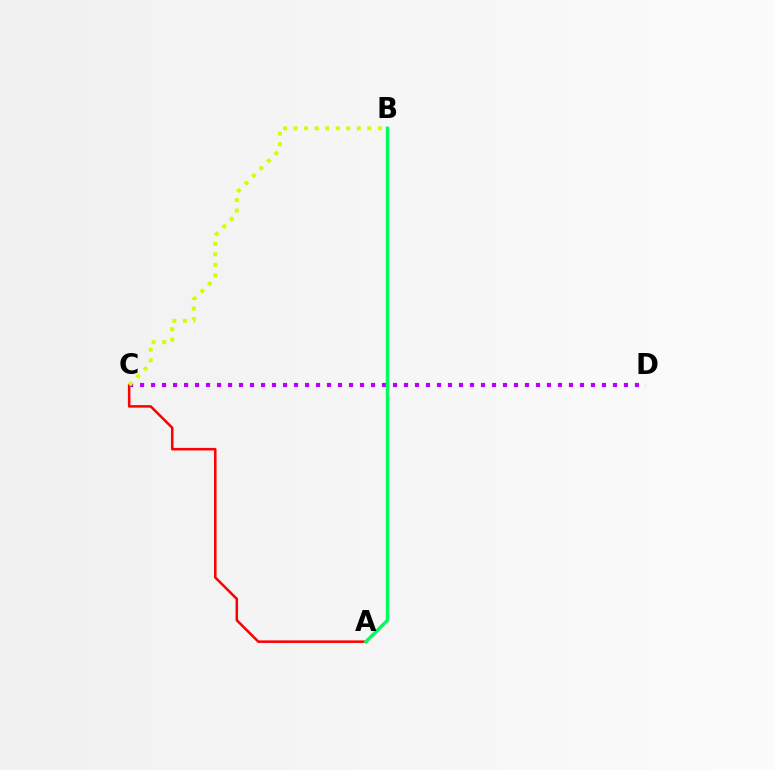{('A', 'B'): [{'color': '#0074ff', 'line_style': 'dotted', 'thickness': 1.93}, {'color': '#00ff5c', 'line_style': 'solid', 'thickness': 2.5}], ('A', 'C'): [{'color': '#ff0000', 'line_style': 'solid', 'thickness': 1.83}], ('C', 'D'): [{'color': '#b900ff', 'line_style': 'dotted', 'thickness': 2.99}], ('B', 'C'): [{'color': '#d1ff00', 'line_style': 'dotted', 'thickness': 2.86}]}